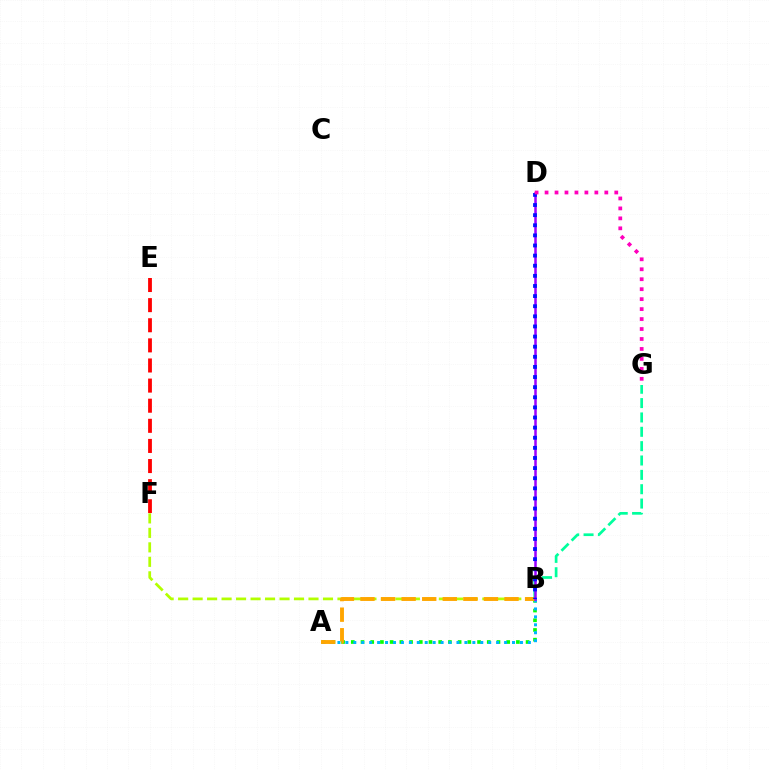{('B', 'F'): [{'color': '#b3ff00', 'line_style': 'dashed', 'thickness': 1.97}], ('B', 'G'): [{'color': '#00ff9d', 'line_style': 'dashed', 'thickness': 1.95}], ('A', 'B'): [{'color': '#08ff00', 'line_style': 'dotted', 'thickness': 2.64}, {'color': '#00b5ff', 'line_style': 'dotted', 'thickness': 2.16}, {'color': '#ffa500', 'line_style': 'dashed', 'thickness': 2.8}], ('B', 'D'): [{'color': '#9b00ff', 'line_style': 'solid', 'thickness': 1.81}, {'color': '#0010ff', 'line_style': 'dotted', 'thickness': 2.75}], ('D', 'G'): [{'color': '#ff00bd', 'line_style': 'dotted', 'thickness': 2.71}], ('E', 'F'): [{'color': '#ff0000', 'line_style': 'dashed', 'thickness': 2.73}]}